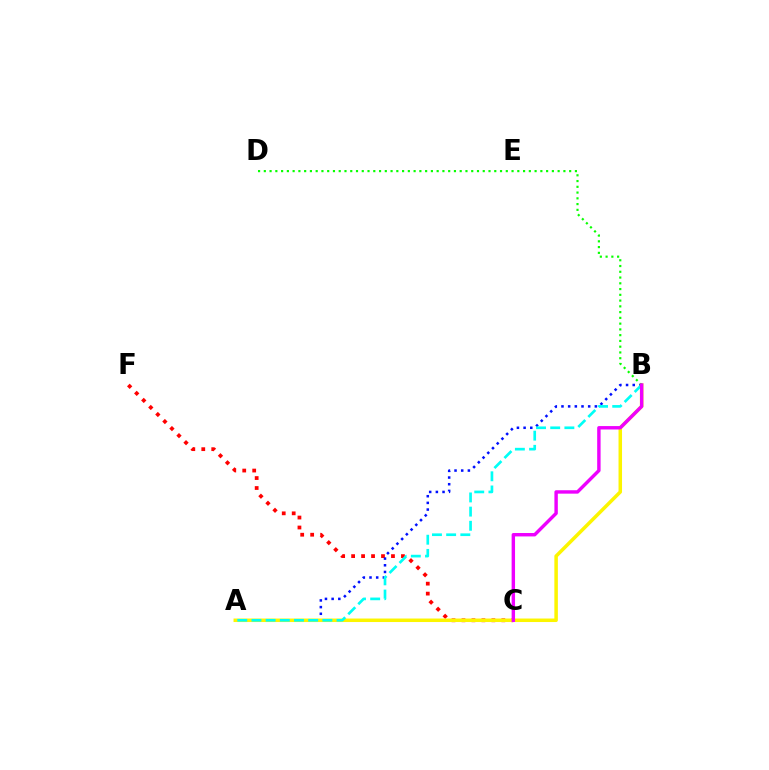{('C', 'F'): [{'color': '#ff0000', 'line_style': 'dotted', 'thickness': 2.71}], ('A', 'B'): [{'color': '#0010ff', 'line_style': 'dotted', 'thickness': 1.81}, {'color': '#fcf500', 'line_style': 'solid', 'thickness': 2.53}, {'color': '#00fff6', 'line_style': 'dashed', 'thickness': 1.93}], ('B', 'D'): [{'color': '#08ff00', 'line_style': 'dotted', 'thickness': 1.57}], ('B', 'C'): [{'color': '#ee00ff', 'line_style': 'solid', 'thickness': 2.46}]}